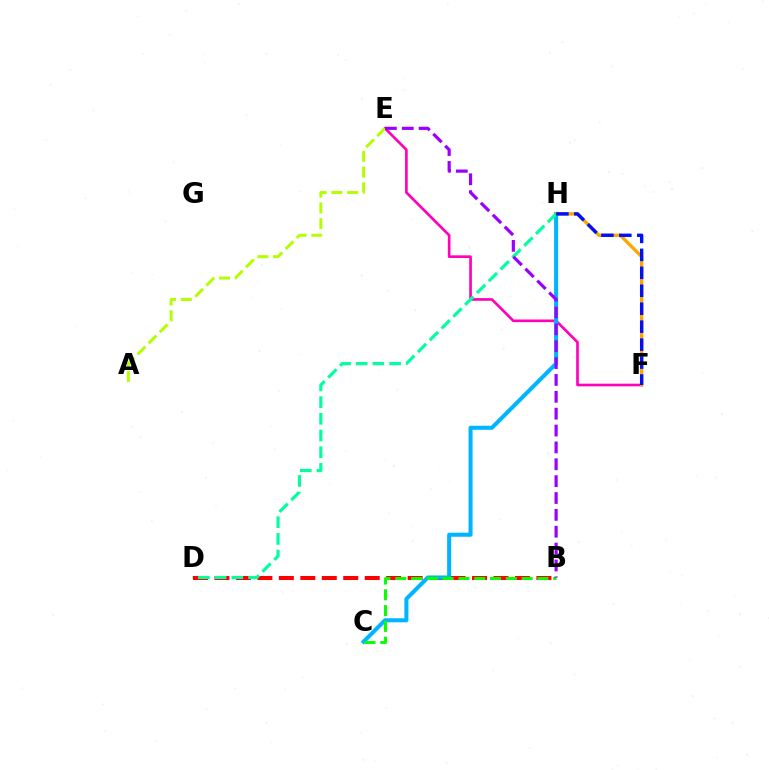{('B', 'D'): [{'color': '#ff0000', 'line_style': 'dashed', 'thickness': 2.92}], ('E', 'F'): [{'color': '#ff00bd', 'line_style': 'solid', 'thickness': 1.92}], ('C', 'H'): [{'color': '#00b5ff', 'line_style': 'solid', 'thickness': 2.91}], ('F', 'H'): [{'color': '#ffa500', 'line_style': 'solid', 'thickness': 2.39}, {'color': '#0010ff', 'line_style': 'dashed', 'thickness': 2.44}], ('A', 'E'): [{'color': '#b3ff00', 'line_style': 'dashed', 'thickness': 2.13}], ('D', 'H'): [{'color': '#00ff9d', 'line_style': 'dashed', 'thickness': 2.27}], ('B', 'C'): [{'color': '#08ff00', 'line_style': 'dashed', 'thickness': 2.15}], ('B', 'E'): [{'color': '#9b00ff', 'line_style': 'dashed', 'thickness': 2.29}]}